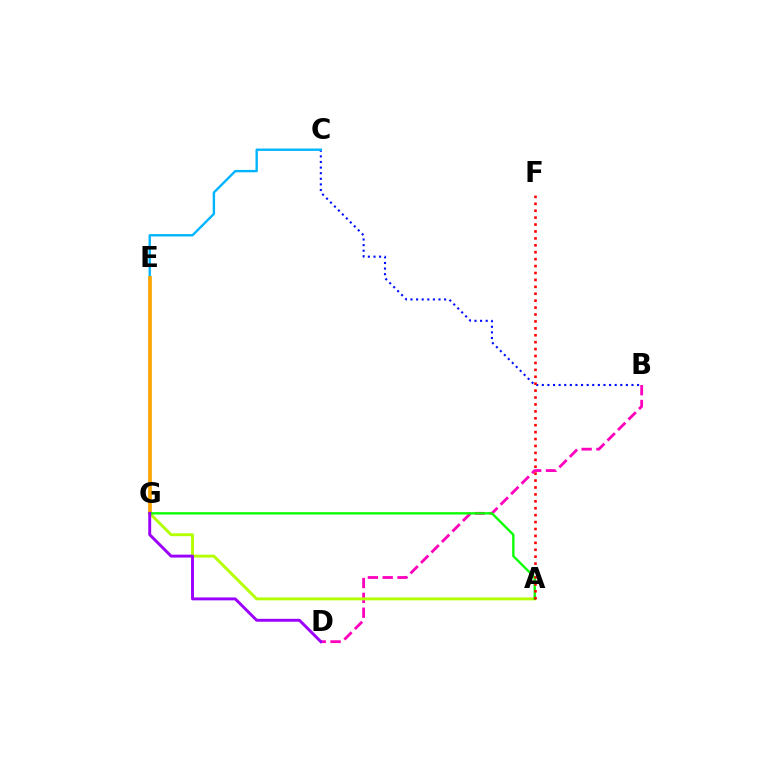{('B', 'D'): [{'color': '#ff00bd', 'line_style': 'dashed', 'thickness': 2.01}], ('B', 'C'): [{'color': '#0010ff', 'line_style': 'dotted', 'thickness': 1.52}], ('C', 'E'): [{'color': '#00b5ff', 'line_style': 'solid', 'thickness': 1.7}], ('E', 'G'): [{'color': '#00ff9d', 'line_style': 'solid', 'thickness': 1.7}, {'color': '#ffa500', 'line_style': 'solid', 'thickness': 2.65}], ('A', 'G'): [{'color': '#b3ff00', 'line_style': 'solid', 'thickness': 2.08}, {'color': '#08ff00', 'line_style': 'solid', 'thickness': 1.68}], ('D', 'G'): [{'color': '#9b00ff', 'line_style': 'solid', 'thickness': 2.1}], ('A', 'F'): [{'color': '#ff0000', 'line_style': 'dotted', 'thickness': 1.88}]}